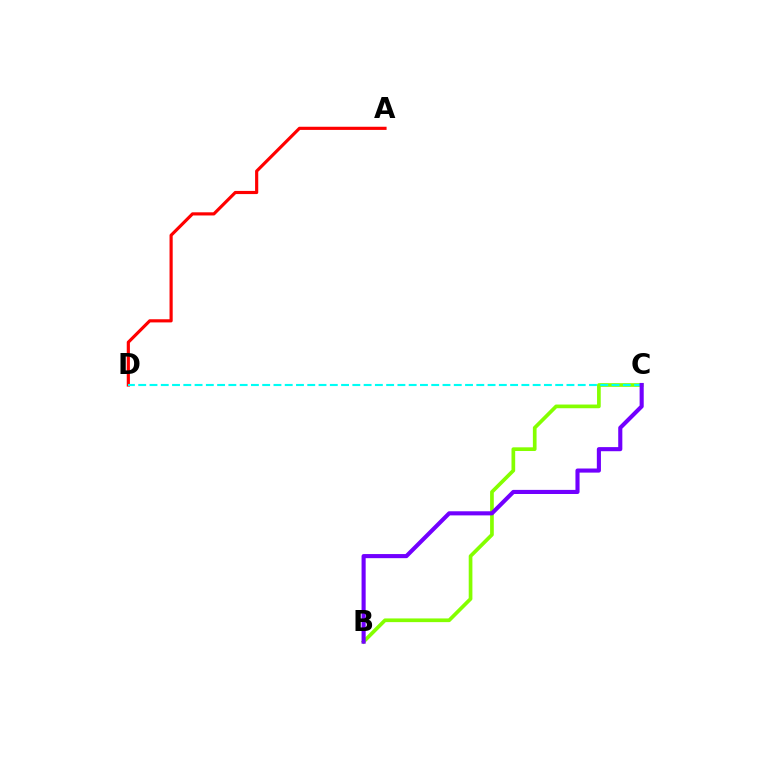{('A', 'D'): [{'color': '#ff0000', 'line_style': 'solid', 'thickness': 2.27}], ('B', 'C'): [{'color': '#84ff00', 'line_style': 'solid', 'thickness': 2.66}, {'color': '#7200ff', 'line_style': 'solid', 'thickness': 2.96}], ('C', 'D'): [{'color': '#00fff6', 'line_style': 'dashed', 'thickness': 1.53}]}